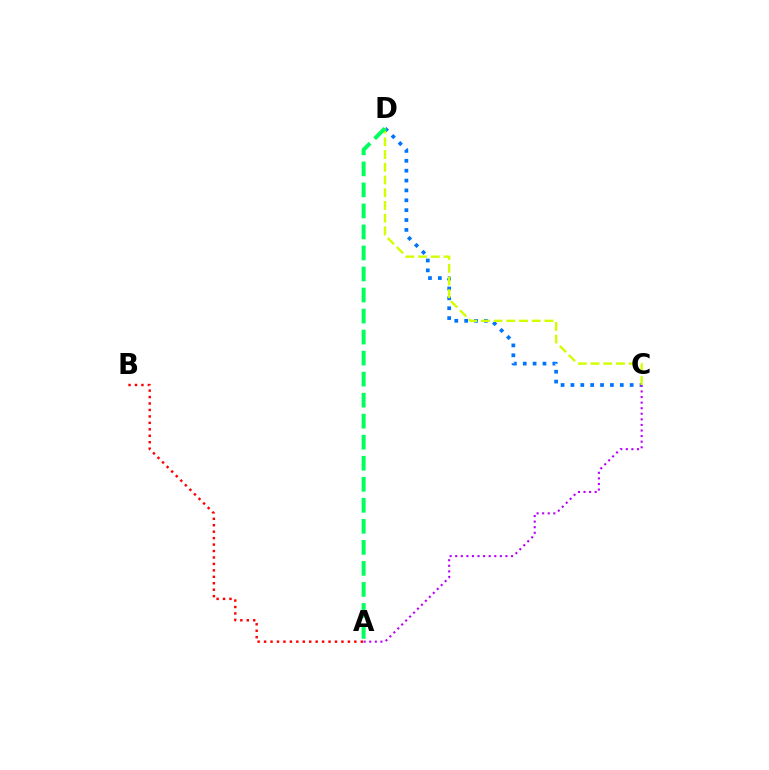{('A', 'B'): [{'color': '#ff0000', 'line_style': 'dotted', 'thickness': 1.75}], ('C', 'D'): [{'color': '#0074ff', 'line_style': 'dotted', 'thickness': 2.68}, {'color': '#d1ff00', 'line_style': 'dashed', 'thickness': 1.73}], ('A', 'D'): [{'color': '#00ff5c', 'line_style': 'dashed', 'thickness': 2.86}], ('A', 'C'): [{'color': '#b900ff', 'line_style': 'dotted', 'thickness': 1.52}]}